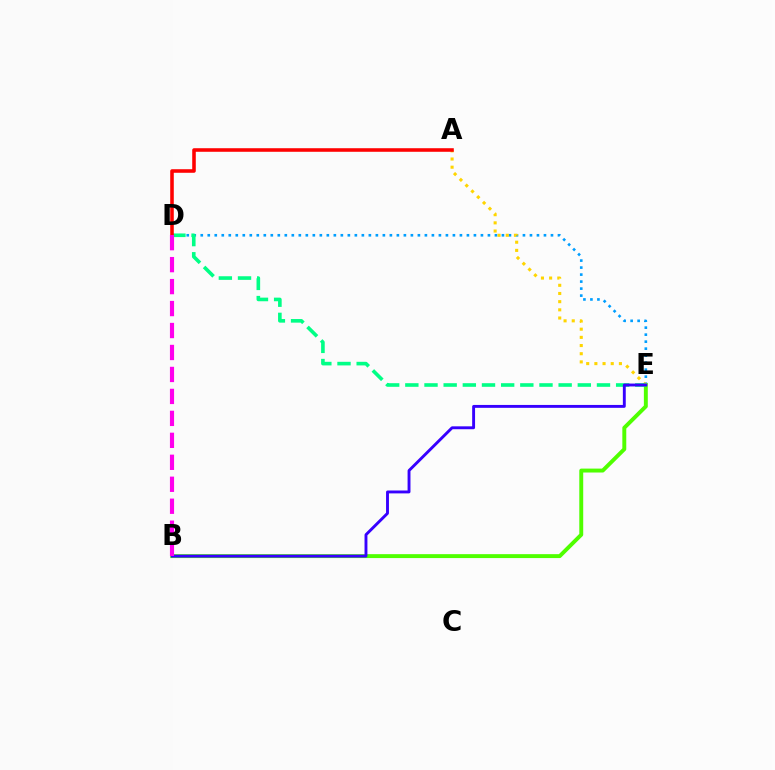{('D', 'E'): [{'color': '#009eff', 'line_style': 'dotted', 'thickness': 1.9}, {'color': '#00ff86', 'line_style': 'dashed', 'thickness': 2.6}], ('B', 'E'): [{'color': '#4fff00', 'line_style': 'solid', 'thickness': 2.82}, {'color': '#3700ff', 'line_style': 'solid', 'thickness': 2.08}], ('A', 'E'): [{'color': '#ffd500', 'line_style': 'dotted', 'thickness': 2.22}], ('A', 'D'): [{'color': '#ff0000', 'line_style': 'solid', 'thickness': 2.56}], ('B', 'D'): [{'color': '#ff00ed', 'line_style': 'dashed', 'thickness': 2.98}]}